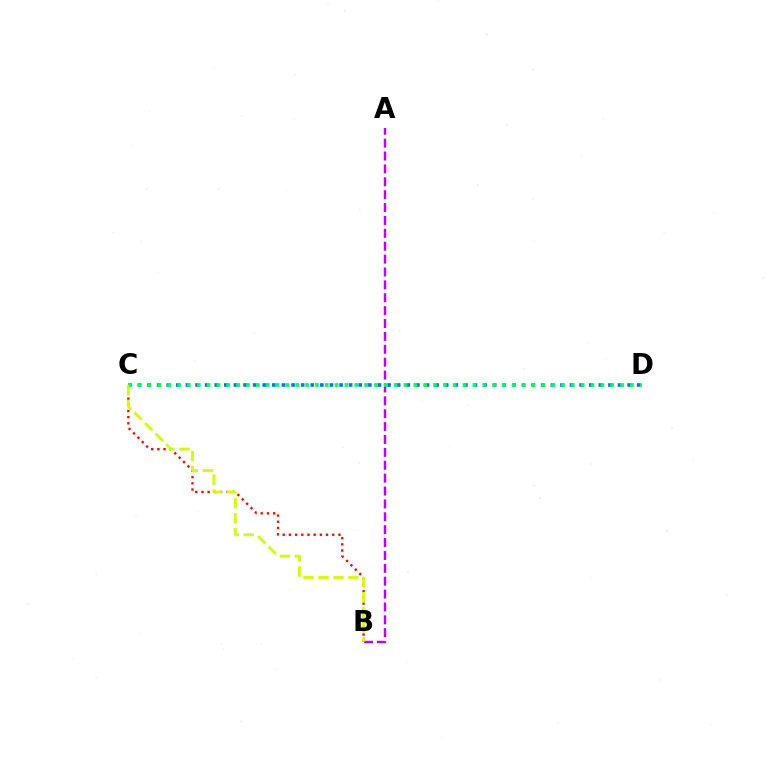{('B', 'C'): [{'color': '#ff0000', 'line_style': 'dotted', 'thickness': 1.68}, {'color': '#d1ff00', 'line_style': 'dashed', 'thickness': 2.04}], ('A', 'B'): [{'color': '#b900ff', 'line_style': 'dashed', 'thickness': 1.75}], ('C', 'D'): [{'color': '#0074ff', 'line_style': 'dotted', 'thickness': 2.61}, {'color': '#00ff5c', 'line_style': 'dotted', 'thickness': 2.67}]}